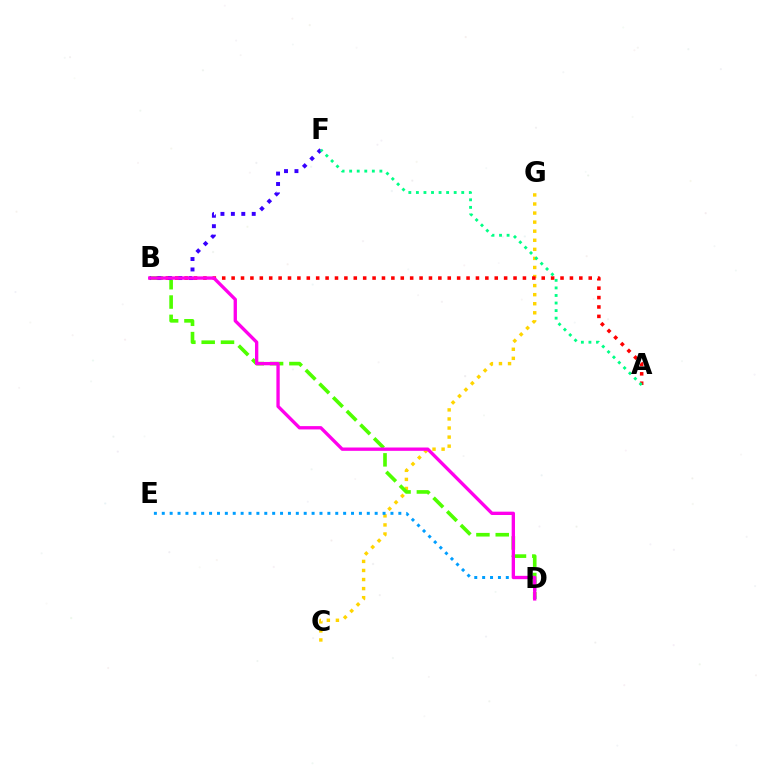{('C', 'G'): [{'color': '#ffd500', 'line_style': 'dotted', 'thickness': 2.46}], ('A', 'B'): [{'color': '#ff0000', 'line_style': 'dotted', 'thickness': 2.55}], ('B', 'D'): [{'color': '#4fff00', 'line_style': 'dashed', 'thickness': 2.62}, {'color': '#ff00ed', 'line_style': 'solid', 'thickness': 2.4}], ('B', 'F'): [{'color': '#3700ff', 'line_style': 'dotted', 'thickness': 2.83}], ('D', 'E'): [{'color': '#009eff', 'line_style': 'dotted', 'thickness': 2.14}], ('A', 'F'): [{'color': '#00ff86', 'line_style': 'dotted', 'thickness': 2.05}]}